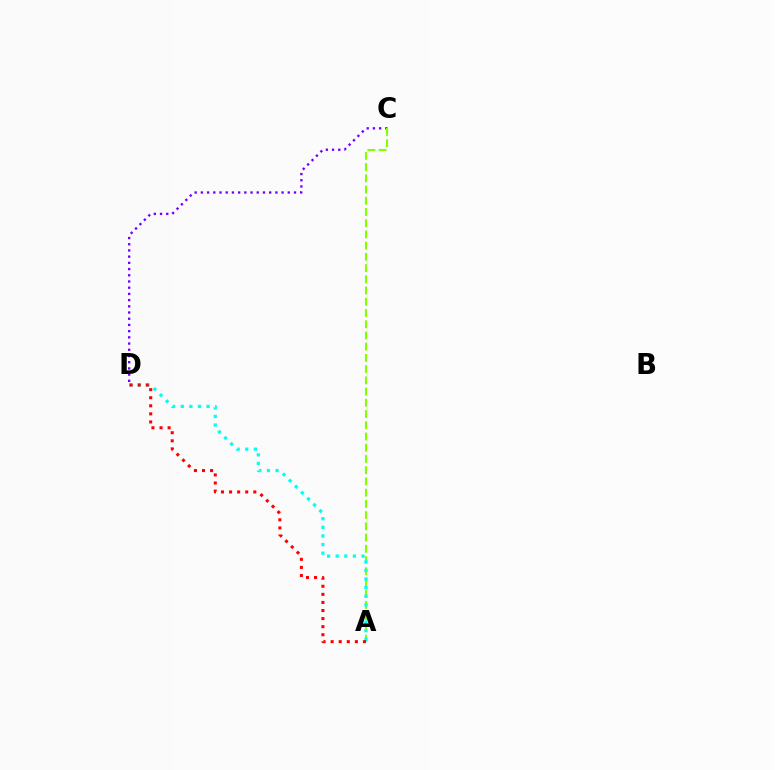{('C', 'D'): [{'color': '#7200ff', 'line_style': 'dotted', 'thickness': 1.69}], ('A', 'C'): [{'color': '#84ff00', 'line_style': 'dashed', 'thickness': 1.53}], ('A', 'D'): [{'color': '#00fff6', 'line_style': 'dotted', 'thickness': 2.34}, {'color': '#ff0000', 'line_style': 'dotted', 'thickness': 2.19}]}